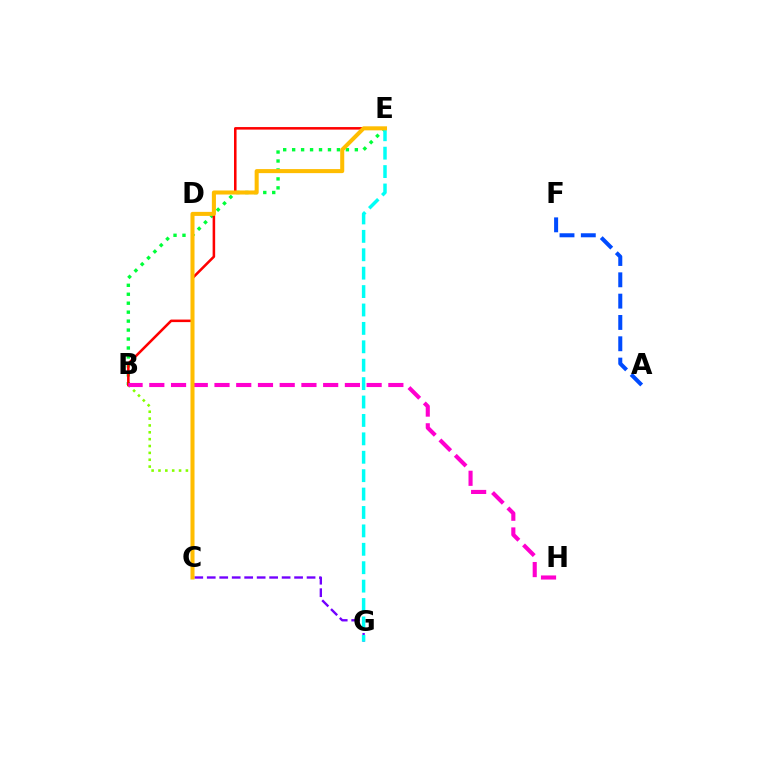{('C', 'G'): [{'color': '#7200ff', 'line_style': 'dashed', 'thickness': 1.7}], ('B', 'E'): [{'color': '#00ff39', 'line_style': 'dotted', 'thickness': 2.43}, {'color': '#ff0000', 'line_style': 'solid', 'thickness': 1.83}], ('B', 'C'): [{'color': '#84ff00', 'line_style': 'dotted', 'thickness': 1.86}], ('A', 'F'): [{'color': '#004bff', 'line_style': 'dashed', 'thickness': 2.9}], ('E', 'G'): [{'color': '#00fff6', 'line_style': 'dashed', 'thickness': 2.5}], ('B', 'H'): [{'color': '#ff00cf', 'line_style': 'dashed', 'thickness': 2.95}], ('C', 'E'): [{'color': '#ffbd00', 'line_style': 'solid', 'thickness': 2.91}]}